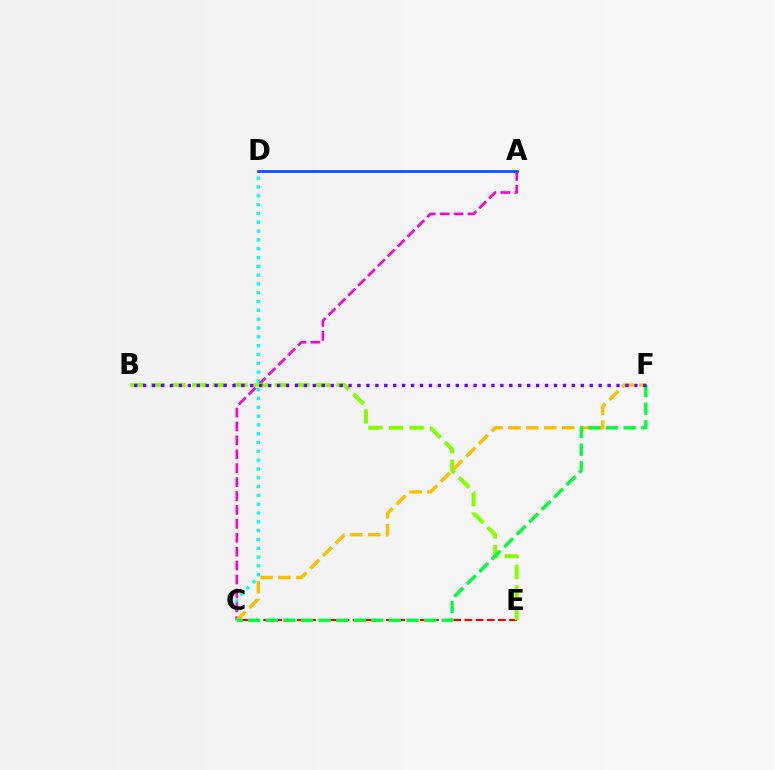{('C', 'D'): [{'color': '#00fff6', 'line_style': 'dotted', 'thickness': 2.39}], ('C', 'E'): [{'color': '#ff0000', 'line_style': 'dashed', 'thickness': 1.52}], ('A', 'C'): [{'color': '#ff00cf', 'line_style': 'dashed', 'thickness': 1.89}], ('A', 'D'): [{'color': '#004bff', 'line_style': 'solid', 'thickness': 1.91}], ('B', 'E'): [{'color': '#84ff00', 'line_style': 'dashed', 'thickness': 2.8}], ('C', 'F'): [{'color': '#ffbd00', 'line_style': 'dashed', 'thickness': 2.43}, {'color': '#00ff39', 'line_style': 'dashed', 'thickness': 2.39}], ('B', 'F'): [{'color': '#7200ff', 'line_style': 'dotted', 'thickness': 2.43}]}